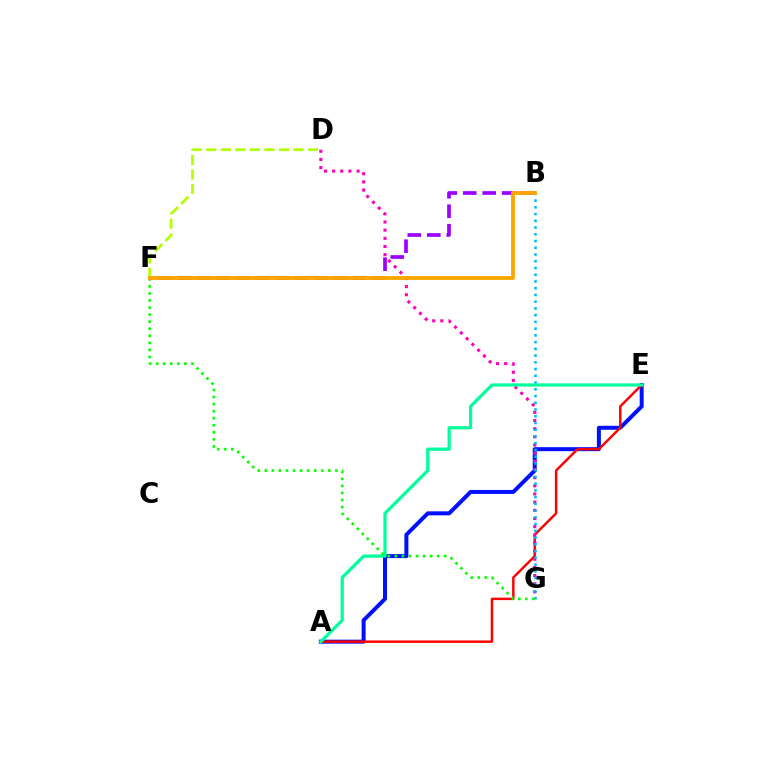{('A', 'E'): [{'color': '#0010ff', 'line_style': 'solid', 'thickness': 2.87}, {'color': '#ff0000', 'line_style': 'solid', 'thickness': 1.76}, {'color': '#00ff9d', 'line_style': 'solid', 'thickness': 2.33}], ('D', 'G'): [{'color': '#ff00bd', 'line_style': 'dotted', 'thickness': 2.22}], ('B', 'G'): [{'color': '#00b5ff', 'line_style': 'dotted', 'thickness': 1.83}], ('D', 'F'): [{'color': '#b3ff00', 'line_style': 'dashed', 'thickness': 1.97}], ('B', 'F'): [{'color': '#9b00ff', 'line_style': 'dashed', 'thickness': 2.65}, {'color': '#ffa500', 'line_style': 'solid', 'thickness': 2.75}], ('F', 'G'): [{'color': '#08ff00', 'line_style': 'dotted', 'thickness': 1.92}]}